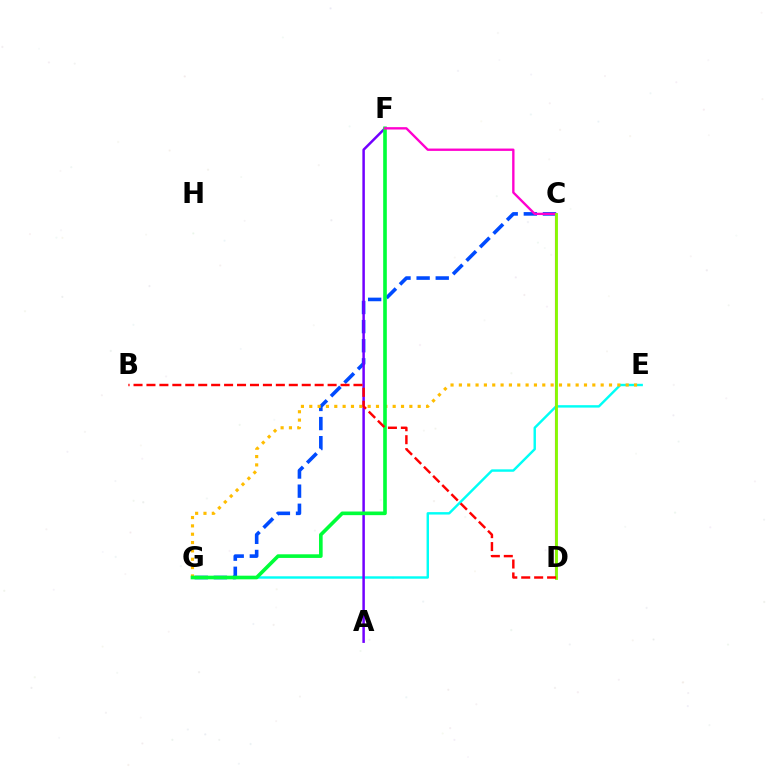{('C', 'G'): [{'color': '#004bff', 'line_style': 'dashed', 'thickness': 2.6}], ('E', 'G'): [{'color': '#00fff6', 'line_style': 'solid', 'thickness': 1.75}, {'color': '#ffbd00', 'line_style': 'dotted', 'thickness': 2.27}], ('A', 'F'): [{'color': '#7200ff', 'line_style': 'solid', 'thickness': 1.8}], ('F', 'G'): [{'color': '#00ff39', 'line_style': 'solid', 'thickness': 2.61}], ('D', 'F'): [{'color': '#ff00cf', 'line_style': 'solid', 'thickness': 1.69}], ('C', 'D'): [{'color': '#84ff00', 'line_style': 'solid', 'thickness': 2.03}], ('B', 'D'): [{'color': '#ff0000', 'line_style': 'dashed', 'thickness': 1.76}]}